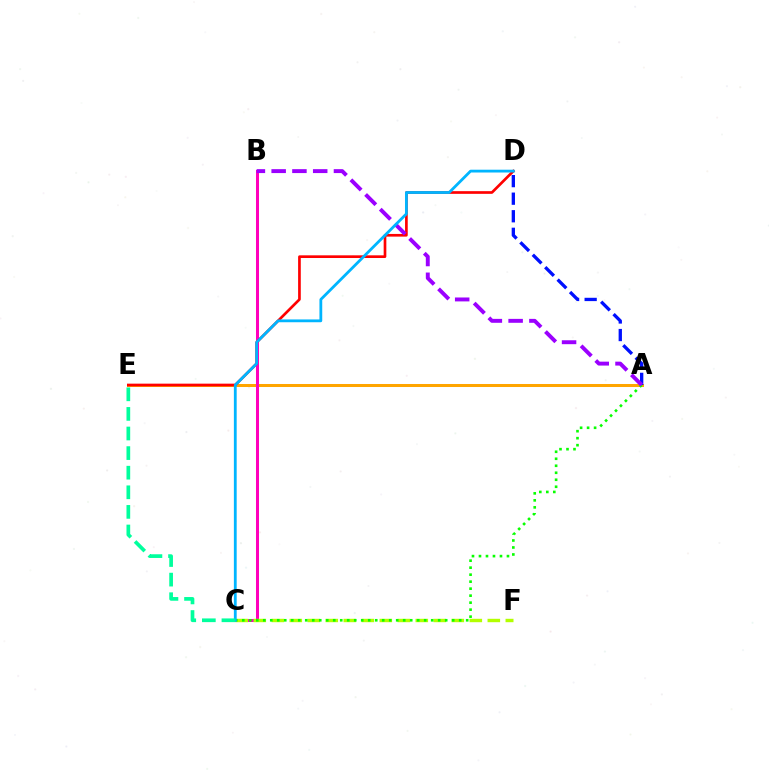{('A', 'E'): [{'color': '#ffa500', 'line_style': 'solid', 'thickness': 2.17}], ('A', 'D'): [{'color': '#0010ff', 'line_style': 'dashed', 'thickness': 2.39}], ('B', 'C'): [{'color': '#ff00bd', 'line_style': 'solid', 'thickness': 2.17}], ('C', 'F'): [{'color': '#b3ff00', 'line_style': 'dashed', 'thickness': 2.45}], ('A', 'C'): [{'color': '#08ff00', 'line_style': 'dotted', 'thickness': 1.9}], ('D', 'E'): [{'color': '#ff0000', 'line_style': 'solid', 'thickness': 1.93}], ('A', 'B'): [{'color': '#9b00ff', 'line_style': 'dashed', 'thickness': 2.82}], ('C', 'D'): [{'color': '#00b5ff', 'line_style': 'solid', 'thickness': 2.02}], ('C', 'E'): [{'color': '#00ff9d', 'line_style': 'dashed', 'thickness': 2.66}]}